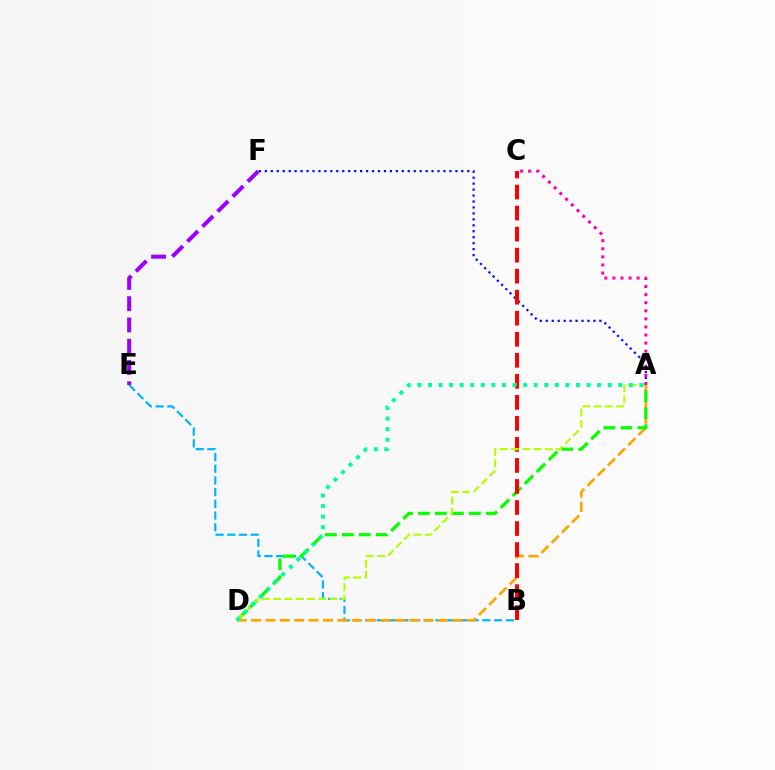{('B', 'E'): [{'color': '#00b5ff', 'line_style': 'dashed', 'thickness': 1.59}], ('A', 'F'): [{'color': '#0010ff', 'line_style': 'dotted', 'thickness': 1.62}], ('A', 'D'): [{'color': '#ffa500', 'line_style': 'dashed', 'thickness': 1.95}, {'color': '#08ff00', 'line_style': 'dashed', 'thickness': 2.31}, {'color': '#b3ff00', 'line_style': 'dashed', 'thickness': 1.53}, {'color': '#00ff9d', 'line_style': 'dotted', 'thickness': 2.87}], ('E', 'F'): [{'color': '#9b00ff', 'line_style': 'dashed', 'thickness': 2.89}], ('B', 'C'): [{'color': '#ff0000', 'line_style': 'dashed', 'thickness': 2.86}], ('A', 'C'): [{'color': '#ff00bd', 'line_style': 'dotted', 'thickness': 2.2}]}